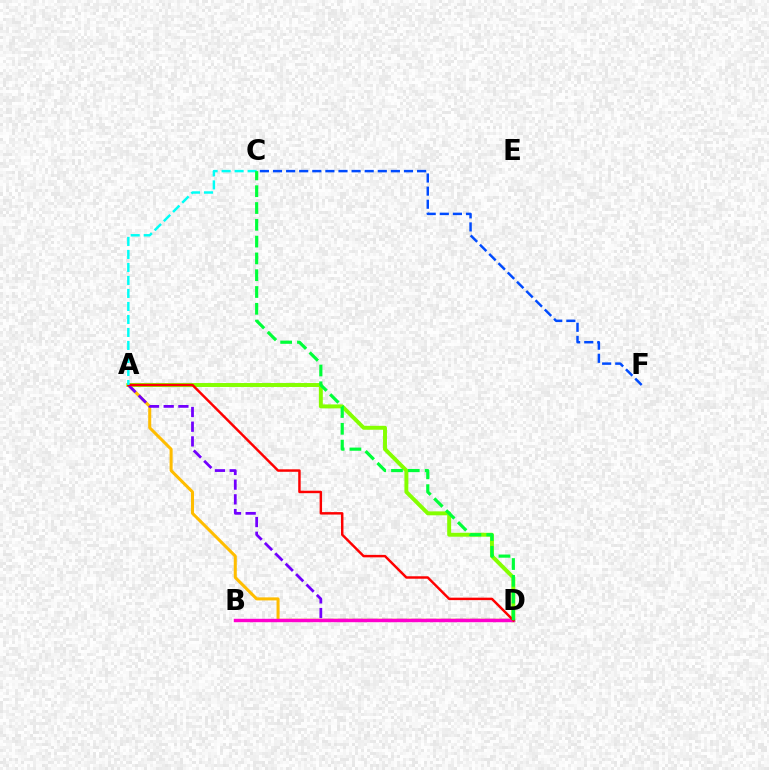{('A', 'D'): [{'color': '#84ff00', 'line_style': 'solid', 'thickness': 2.84}, {'color': '#ffbd00', 'line_style': 'solid', 'thickness': 2.18}, {'color': '#7200ff', 'line_style': 'dashed', 'thickness': 2.0}, {'color': '#ff0000', 'line_style': 'solid', 'thickness': 1.77}], ('C', 'F'): [{'color': '#004bff', 'line_style': 'dashed', 'thickness': 1.78}], ('B', 'D'): [{'color': '#ff00cf', 'line_style': 'solid', 'thickness': 2.46}], ('A', 'C'): [{'color': '#00fff6', 'line_style': 'dashed', 'thickness': 1.77}], ('C', 'D'): [{'color': '#00ff39', 'line_style': 'dashed', 'thickness': 2.28}]}